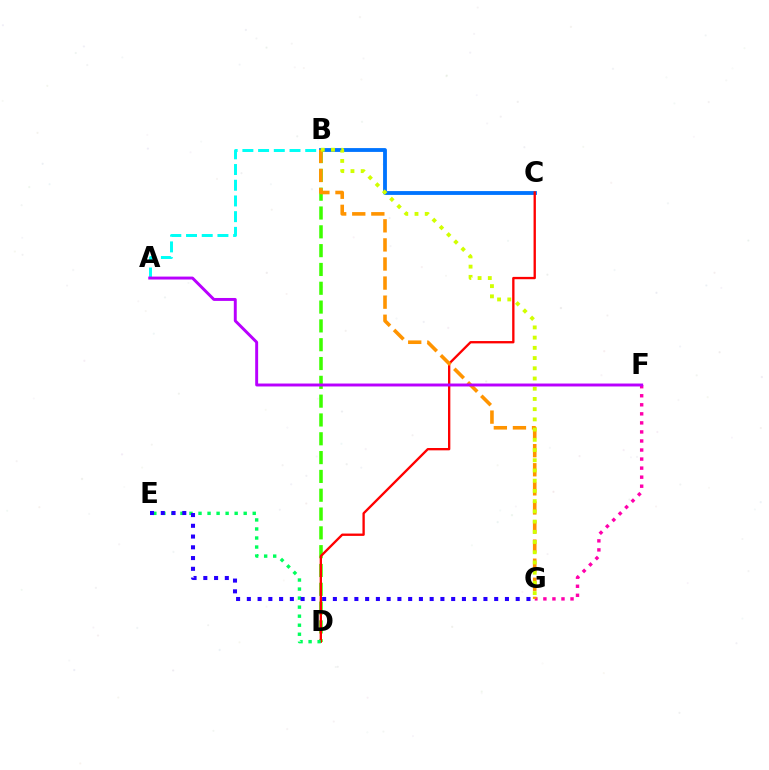{('F', 'G'): [{'color': '#ff00ac', 'line_style': 'dotted', 'thickness': 2.46}], ('B', 'C'): [{'color': '#0074ff', 'line_style': 'solid', 'thickness': 2.76}], ('B', 'D'): [{'color': '#3dff00', 'line_style': 'dashed', 'thickness': 2.56}], ('C', 'D'): [{'color': '#ff0000', 'line_style': 'solid', 'thickness': 1.68}], ('A', 'B'): [{'color': '#00fff6', 'line_style': 'dashed', 'thickness': 2.13}], ('B', 'G'): [{'color': '#ff9400', 'line_style': 'dashed', 'thickness': 2.59}, {'color': '#d1ff00', 'line_style': 'dotted', 'thickness': 2.78}], ('A', 'F'): [{'color': '#b900ff', 'line_style': 'solid', 'thickness': 2.11}], ('D', 'E'): [{'color': '#00ff5c', 'line_style': 'dotted', 'thickness': 2.45}], ('E', 'G'): [{'color': '#2500ff', 'line_style': 'dotted', 'thickness': 2.92}]}